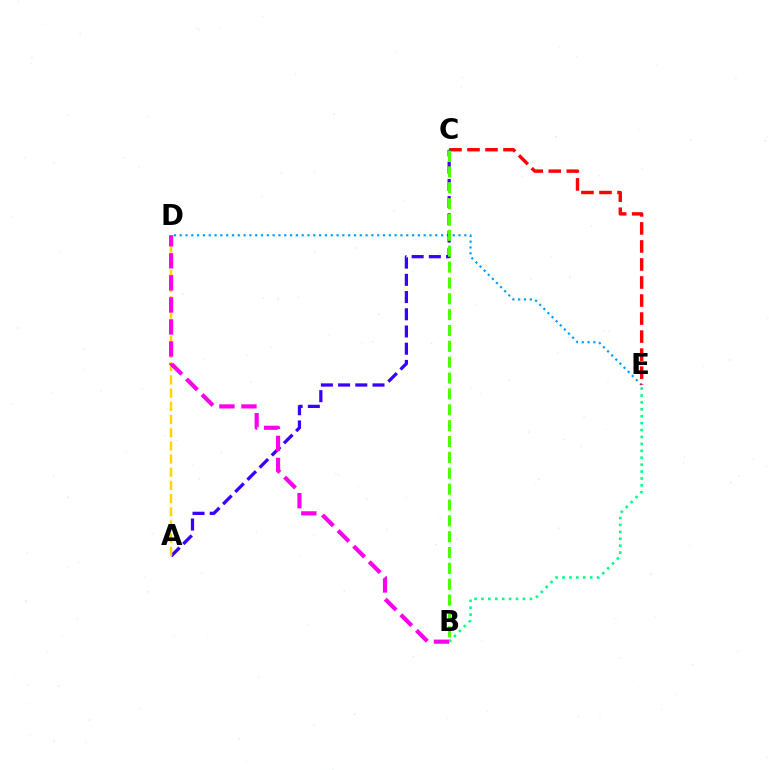{('D', 'E'): [{'color': '#009eff', 'line_style': 'dotted', 'thickness': 1.58}], ('C', 'E'): [{'color': '#ff0000', 'line_style': 'dashed', 'thickness': 2.45}], ('A', 'C'): [{'color': '#3700ff', 'line_style': 'dashed', 'thickness': 2.34}], ('A', 'D'): [{'color': '#ffd500', 'line_style': 'dashed', 'thickness': 1.79}], ('B', 'E'): [{'color': '#00ff86', 'line_style': 'dotted', 'thickness': 1.88}], ('B', 'C'): [{'color': '#4fff00', 'line_style': 'dashed', 'thickness': 2.15}], ('B', 'D'): [{'color': '#ff00ed', 'line_style': 'dashed', 'thickness': 2.99}]}